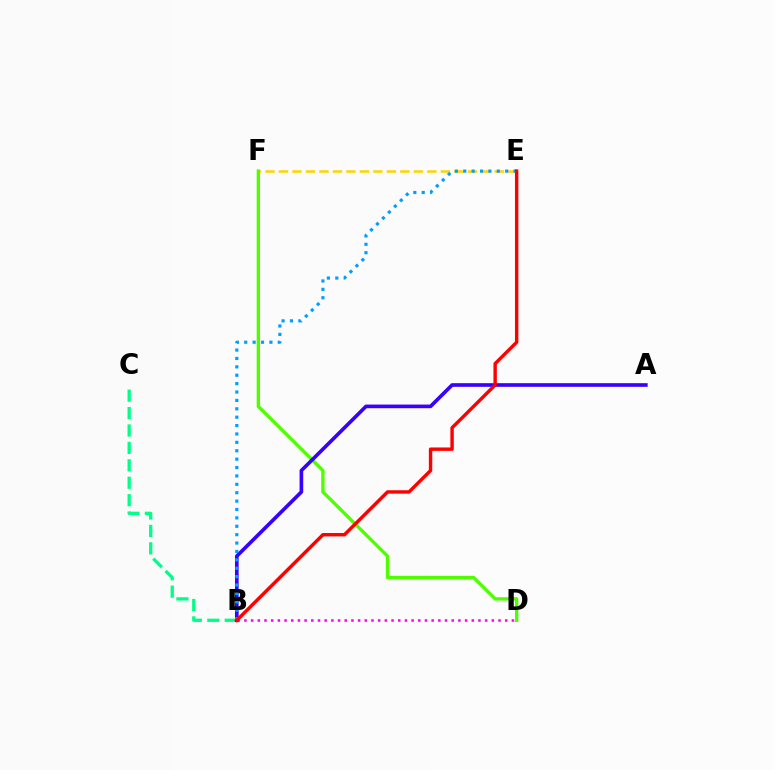{('B', 'C'): [{'color': '#00ff86', 'line_style': 'dashed', 'thickness': 2.37}], ('B', 'D'): [{'color': '#ff00ed', 'line_style': 'dotted', 'thickness': 1.82}], ('E', 'F'): [{'color': '#ffd500', 'line_style': 'dashed', 'thickness': 1.83}], ('D', 'F'): [{'color': '#4fff00', 'line_style': 'solid', 'thickness': 2.4}], ('A', 'B'): [{'color': '#3700ff', 'line_style': 'solid', 'thickness': 2.62}], ('B', 'E'): [{'color': '#009eff', 'line_style': 'dotted', 'thickness': 2.28}, {'color': '#ff0000', 'line_style': 'solid', 'thickness': 2.45}]}